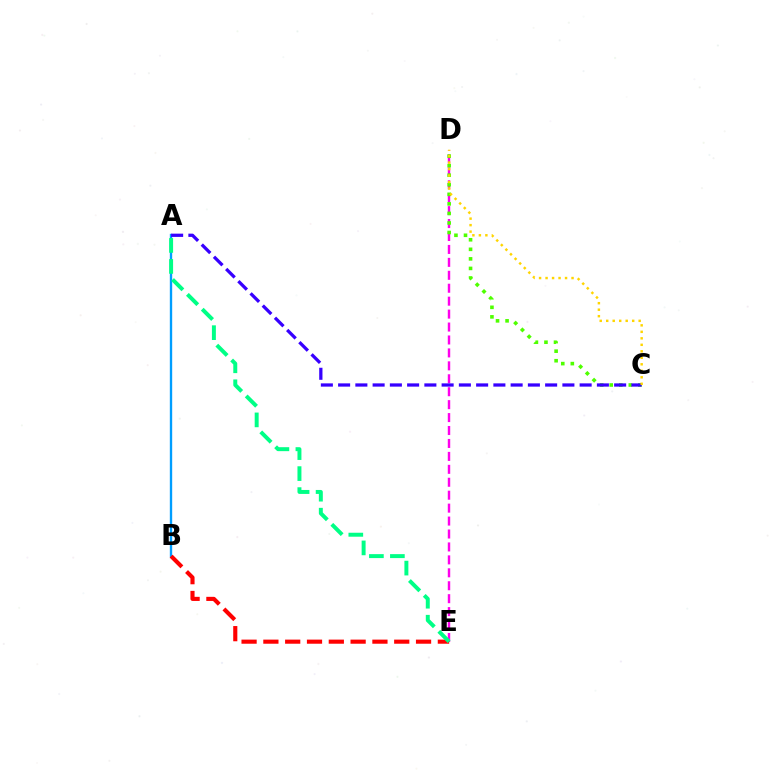{('A', 'B'): [{'color': '#009eff', 'line_style': 'solid', 'thickness': 1.7}], ('D', 'E'): [{'color': '#ff00ed', 'line_style': 'dashed', 'thickness': 1.76}], ('B', 'E'): [{'color': '#ff0000', 'line_style': 'dashed', 'thickness': 2.96}], ('C', 'D'): [{'color': '#4fff00', 'line_style': 'dotted', 'thickness': 2.59}, {'color': '#ffd500', 'line_style': 'dotted', 'thickness': 1.76}], ('A', 'C'): [{'color': '#3700ff', 'line_style': 'dashed', 'thickness': 2.34}], ('A', 'E'): [{'color': '#00ff86', 'line_style': 'dashed', 'thickness': 2.85}]}